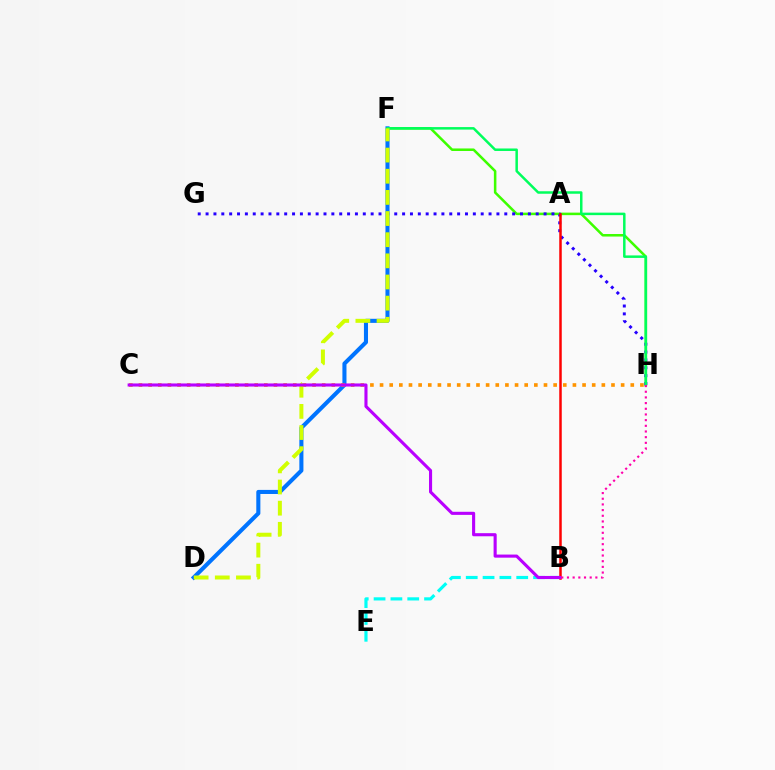{('F', 'H'): [{'color': '#3dff00', 'line_style': 'solid', 'thickness': 1.83}, {'color': '#00ff5c', 'line_style': 'solid', 'thickness': 1.8}], ('G', 'H'): [{'color': '#2500ff', 'line_style': 'dotted', 'thickness': 2.14}], ('B', 'E'): [{'color': '#00fff6', 'line_style': 'dashed', 'thickness': 2.29}], ('D', 'F'): [{'color': '#0074ff', 'line_style': 'solid', 'thickness': 2.93}, {'color': '#d1ff00', 'line_style': 'dashed', 'thickness': 2.87}], ('C', 'H'): [{'color': '#ff9400', 'line_style': 'dotted', 'thickness': 2.62}], ('A', 'B'): [{'color': '#ff0000', 'line_style': 'solid', 'thickness': 1.8}], ('B', 'C'): [{'color': '#b900ff', 'line_style': 'solid', 'thickness': 2.23}], ('B', 'H'): [{'color': '#ff00ac', 'line_style': 'dotted', 'thickness': 1.54}]}